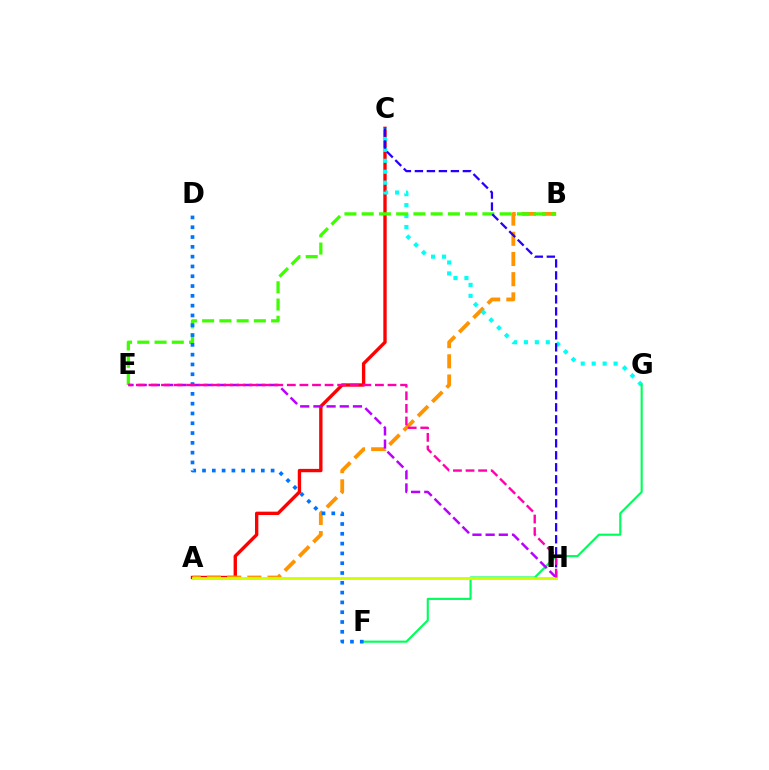{('A', 'C'): [{'color': '#ff0000', 'line_style': 'solid', 'thickness': 2.42}], ('A', 'B'): [{'color': '#ff9400', 'line_style': 'dashed', 'thickness': 2.74}], ('C', 'G'): [{'color': '#00fff6', 'line_style': 'dotted', 'thickness': 2.98}], ('F', 'G'): [{'color': '#00ff5c', 'line_style': 'solid', 'thickness': 1.54}], ('B', 'E'): [{'color': '#3dff00', 'line_style': 'dashed', 'thickness': 2.34}], ('C', 'H'): [{'color': '#2500ff', 'line_style': 'dashed', 'thickness': 1.63}], ('E', 'H'): [{'color': '#b900ff', 'line_style': 'dashed', 'thickness': 1.79}, {'color': '#ff00ac', 'line_style': 'dashed', 'thickness': 1.71}], ('A', 'H'): [{'color': '#d1ff00', 'line_style': 'solid', 'thickness': 2.08}], ('D', 'F'): [{'color': '#0074ff', 'line_style': 'dotted', 'thickness': 2.66}]}